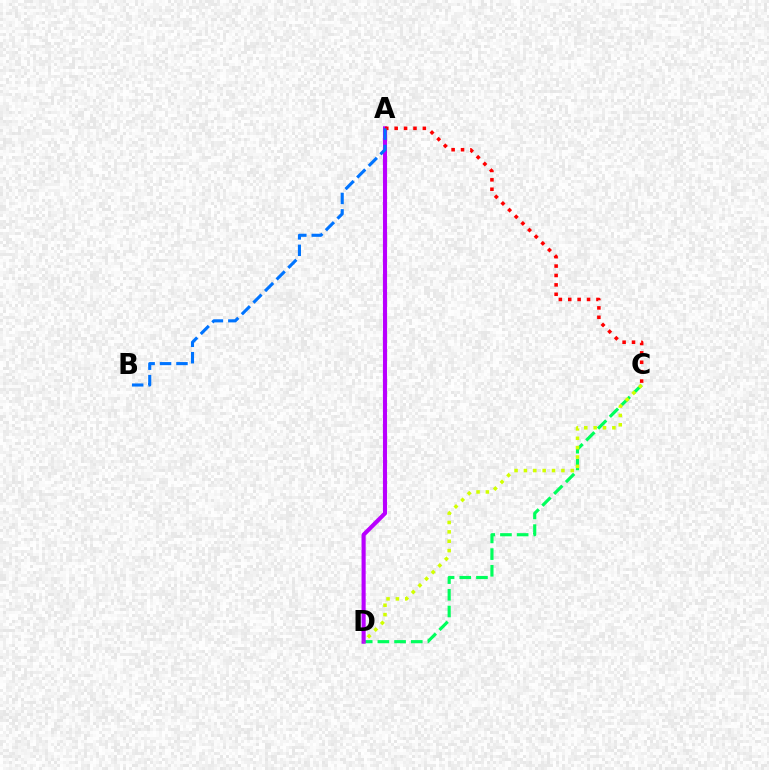{('C', 'D'): [{'color': '#00ff5c', 'line_style': 'dashed', 'thickness': 2.27}, {'color': '#d1ff00', 'line_style': 'dotted', 'thickness': 2.55}], ('A', 'D'): [{'color': '#b900ff', 'line_style': 'solid', 'thickness': 2.96}], ('A', 'C'): [{'color': '#ff0000', 'line_style': 'dotted', 'thickness': 2.55}], ('A', 'B'): [{'color': '#0074ff', 'line_style': 'dashed', 'thickness': 2.23}]}